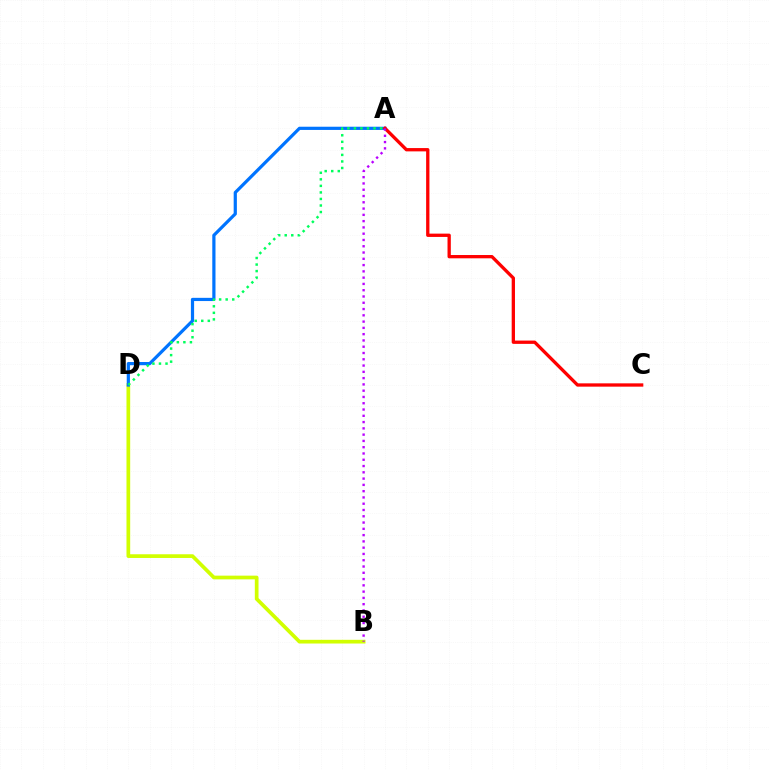{('B', 'D'): [{'color': '#d1ff00', 'line_style': 'solid', 'thickness': 2.67}], ('A', 'D'): [{'color': '#0074ff', 'line_style': 'solid', 'thickness': 2.31}, {'color': '#00ff5c', 'line_style': 'dotted', 'thickness': 1.78}], ('A', 'C'): [{'color': '#ff0000', 'line_style': 'solid', 'thickness': 2.38}], ('A', 'B'): [{'color': '#b900ff', 'line_style': 'dotted', 'thickness': 1.71}]}